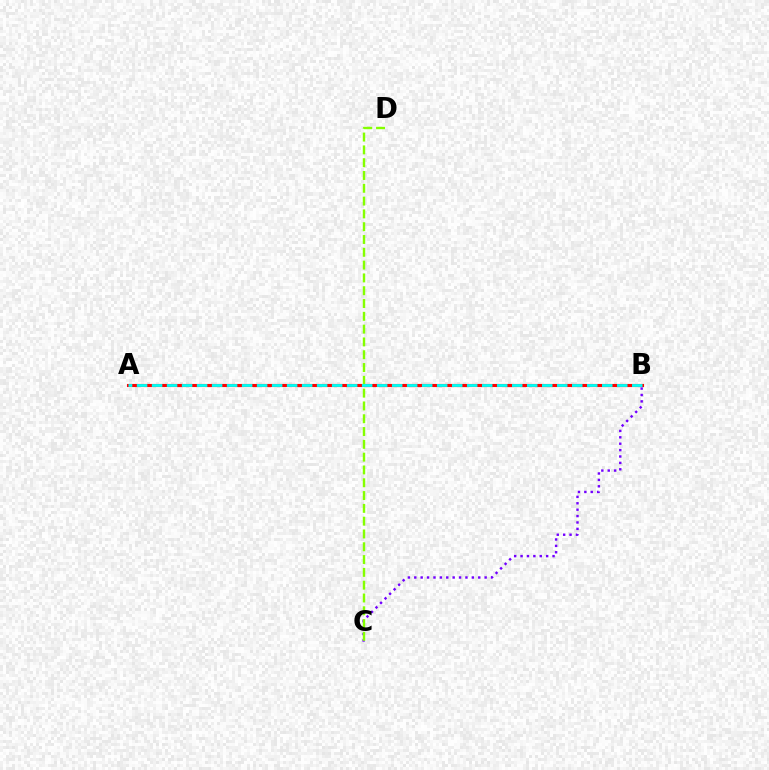{('A', 'B'): [{'color': '#ff0000', 'line_style': 'solid', 'thickness': 2.25}, {'color': '#00fff6', 'line_style': 'dashed', 'thickness': 2.04}], ('B', 'C'): [{'color': '#7200ff', 'line_style': 'dotted', 'thickness': 1.74}], ('C', 'D'): [{'color': '#84ff00', 'line_style': 'dashed', 'thickness': 1.74}]}